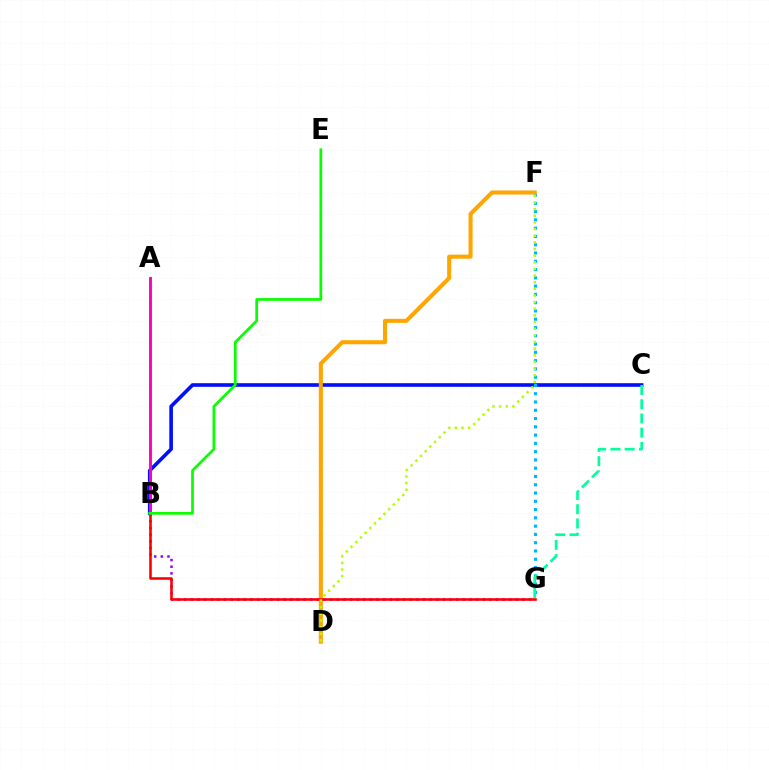{('B', 'C'): [{'color': '#0010ff', 'line_style': 'solid', 'thickness': 2.61}], ('F', 'G'): [{'color': '#00b5ff', 'line_style': 'dotted', 'thickness': 2.25}], ('C', 'G'): [{'color': '#00ff9d', 'line_style': 'dashed', 'thickness': 1.93}], ('B', 'G'): [{'color': '#9b00ff', 'line_style': 'dotted', 'thickness': 1.8}, {'color': '#ff0000', 'line_style': 'solid', 'thickness': 1.86}], ('D', 'F'): [{'color': '#ffa500', 'line_style': 'solid', 'thickness': 2.92}, {'color': '#b3ff00', 'line_style': 'dotted', 'thickness': 1.81}], ('A', 'B'): [{'color': '#ff00bd', 'line_style': 'solid', 'thickness': 2.1}], ('B', 'E'): [{'color': '#08ff00', 'line_style': 'solid', 'thickness': 1.96}]}